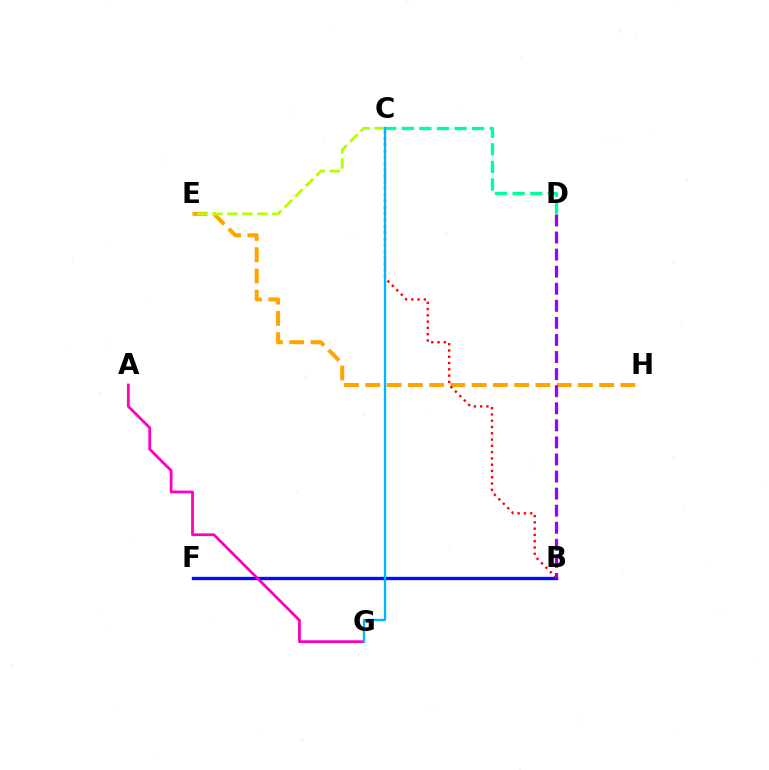{('B', 'F'): [{'color': '#08ff00', 'line_style': 'dotted', 'thickness': 1.96}, {'color': '#0010ff', 'line_style': 'solid', 'thickness': 2.41}], ('E', 'H'): [{'color': '#ffa500', 'line_style': 'dashed', 'thickness': 2.89}], ('B', 'C'): [{'color': '#ff0000', 'line_style': 'dotted', 'thickness': 1.71}], ('B', 'D'): [{'color': '#9b00ff', 'line_style': 'dashed', 'thickness': 2.32}], ('C', 'D'): [{'color': '#00ff9d', 'line_style': 'dashed', 'thickness': 2.39}], ('C', 'E'): [{'color': '#b3ff00', 'line_style': 'dashed', 'thickness': 2.04}], ('A', 'G'): [{'color': '#ff00bd', 'line_style': 'solid', 'thickness': 2.0}], ('C', 'G'): [{'color': '#00b5ff', 'line_style': 'solid', 'thickness': 1.68}]}